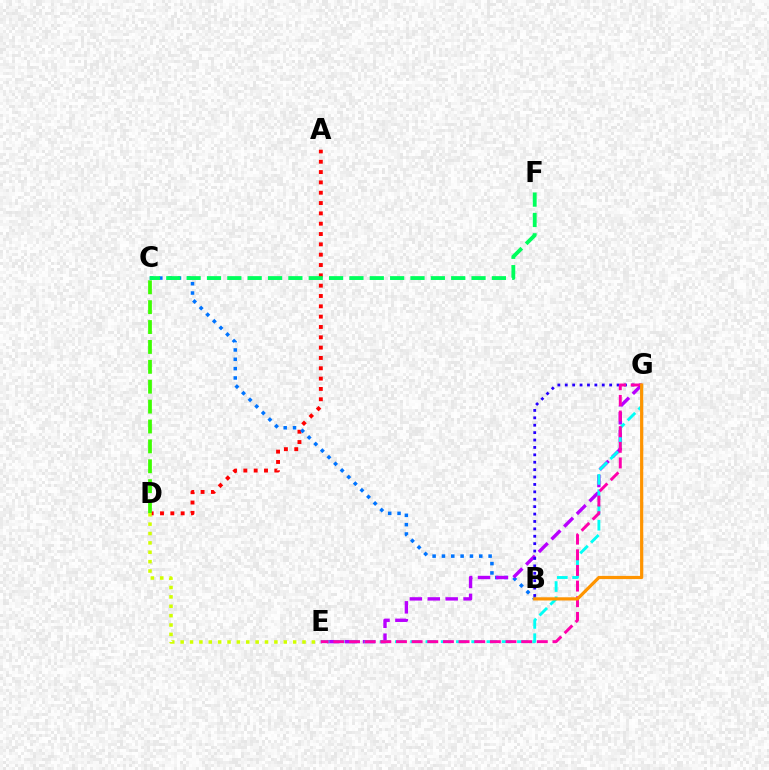{('A', 'D'): [{'color': '#ff0000', 'line_style': 'dotted', 'thickness': 2.81}], ('D', 'E'): [{'color': '#d1ff00', 'line_style': 'dotted', 'thickness': 2.55}], ('B', 'C'): [{'color': '#0074ff', 'line_style': 'dotted', 'thickness': 2.54}], ('E', 'G'): [{'color': '#b900ff', 'line_style': 'dashed', 'thickness': 2.43}, {'color': '#00fff6', 'line_style': 'dashed', 'thickness': 2.07}, {'color': '#ff00ac', 'line_style': 'dashed', 'thickness': 2.13}], ('C', 'F'): [{'color': '#00ff5c', 'line_style': 'dashed', 'thickness': 2.76}], ('B', 'G'): [{'color': '#2500ff', 'line_style': 'dotted', 'thickness': 2.01}, {'color': '#ff9400', 'line_style': 'solid', 'thickness': 2.3}], ('C', 'D'): [{'color': '#3dff00', 'line_style': 'dashed', 'thickness': 2.7}]}